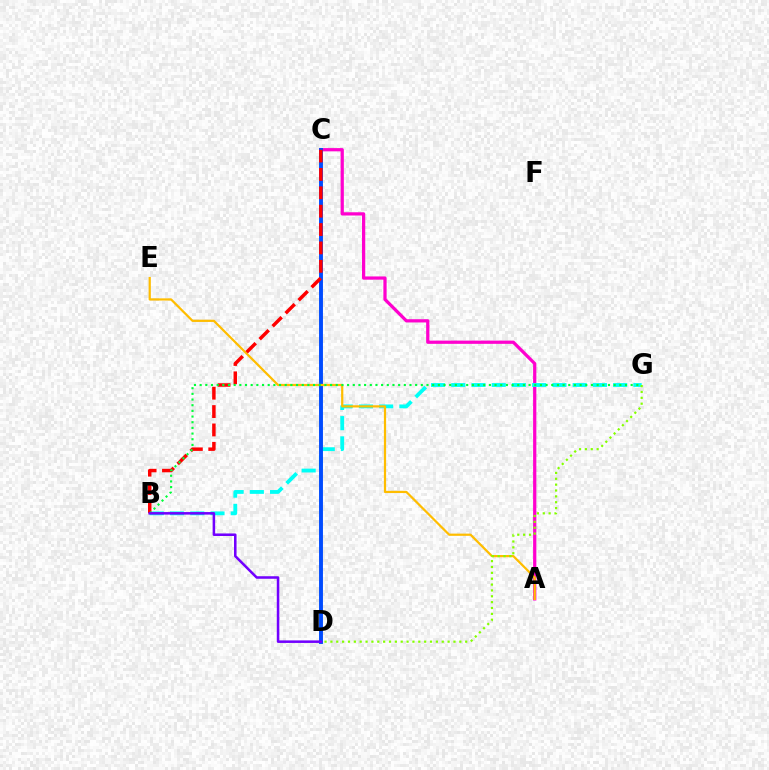{('A', 'C'): [{'color': '#ff00cf', 'line_style': 'solid', 'thickness': 2.33}], ('B', 'G'): [{'color': '#00fff6', 'line_style': 'dashed', 'thickness': 2.75}, {'color': '#00ff39', 'line_style': 'dotted', 'thickness': 1.54}], ('C', 'D'): [{'color': '#004bff', 'line_style': 'solid', 'thickness': 2.81}], ('A', 'E'): [{'color': '#ffbd00', 'line_style': 'solid', 'thickness': 1.6}], ('B', 'C'): [{'color': '#ff0000', 'line_style': 'dashed', 'thickness': 2.5}], ('D', 'G'): [{'color': '#84ff00', 'line_style': 'dotted', 'thickness': 1.59}], ('B', 'D'): [{'color': '#7200ff', 'line_style': 'solid', 'thickness': 1.83}]}